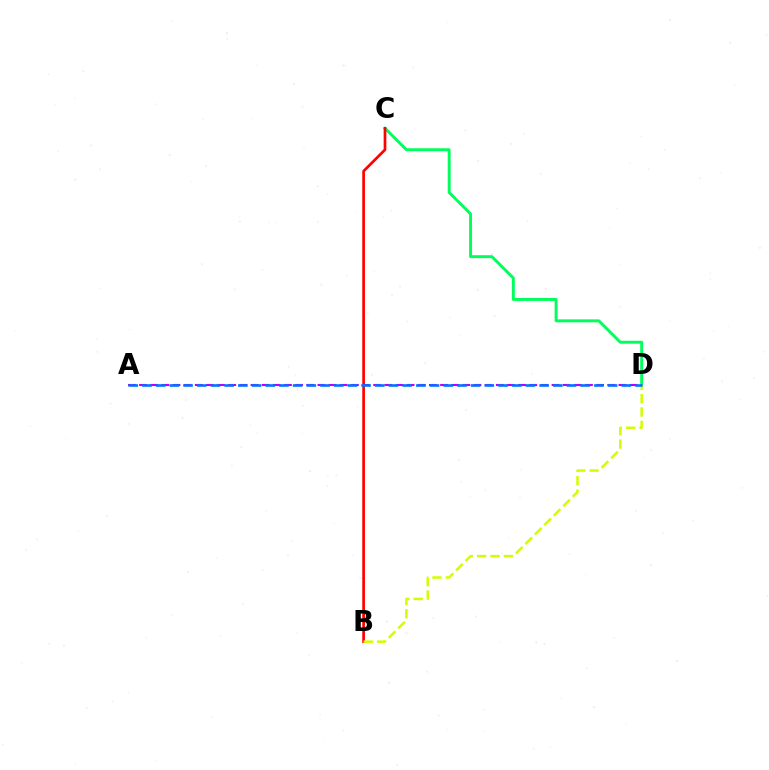{('C', 'D'): [{'color': '#00ff5c', 'line_style': 'solid', 'thickness': 2.11}], ('B', 'C'): [{'color': '#ff0000', 'line_style': 'solid', 'thickness': 1.95}], ('B', 'D'): [{'color': '#d1ff00', 'line_style': 'dashed', 'thickness': 1.82}], ('A', 'D'): [{'color': '#b900ff', 'line_style': 'dashed', 'thickness': 1.51}, {'color': '#0074ff', 'line_style': 'dashed', 'thickness': 1.86}]}